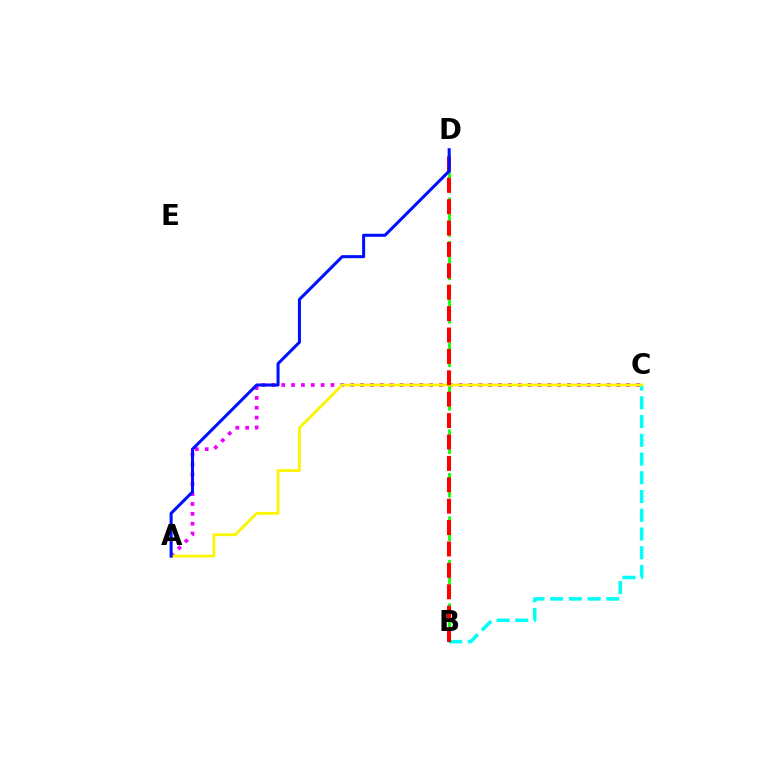{('B', 'C'): [{'color': '#00fff6', 'line_style': 'dashed', 'thickness': 2.55}], ('A', 'C'): [{'color': '#ee00ff', 'line_style': 'dotted', 'thickness': 2.68}, {'color': '#fcf500', 'line_style': 'solid', 'thickness': 2.03}], ('B', 'D'): [{'color': '#08ff00', 'line_style': 'dashed', 'thickness': 1.97}, {'color': '#ff0000', 'line_style': 'dashed', 'thickness': 2.91}], ('A', 'D'): [{'color': '#0010ff', 'line_style': 'solid', 'thickness': 2.19}]}